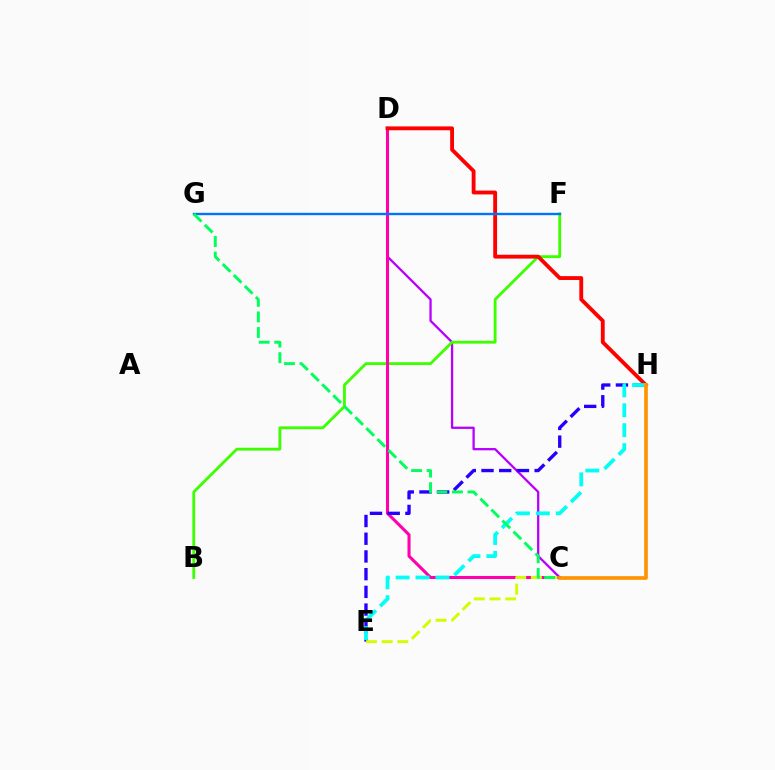{('C', 'D'): [{'color': '#b900ff', 'line_style': 'solid', 'thickness': 1.65}, {'color': '#ff00ac', 'line_style': 'solid', 'thickness': 2.21}], ('B', 'F'): [{'color': '#3dff00', 'line_style': 'solid', 'thickness': 2.04}], ('D', 'H'): [{'color': '#ff0000', 'line_style': 'solid', 'thickness': 2.77}], ('F', 'G'): [{'color': '#0074ff', 'line_style': 'solid', 'thickness': 1.71}], ('E', 'H'): [{'color': '#2500ff', 'line_style': 'dashed', 'thickness': 2.41}, {'color': '#00fff6', 'line_style': 'dashed', 'thickness': 2.71}], ('C', 'E'): [{'color': '#d1ff00', 'line_style': 'dashed', 'thickness': 2.13}], ('C', 'G'): [{'color': '#00ff5c', 'line_style': 'dashed', 'thickness': 2.11}], ('C', 'H'): [{'color': '#ff9400', 'line_style': 'solid', 'thickness': 2.66}]}